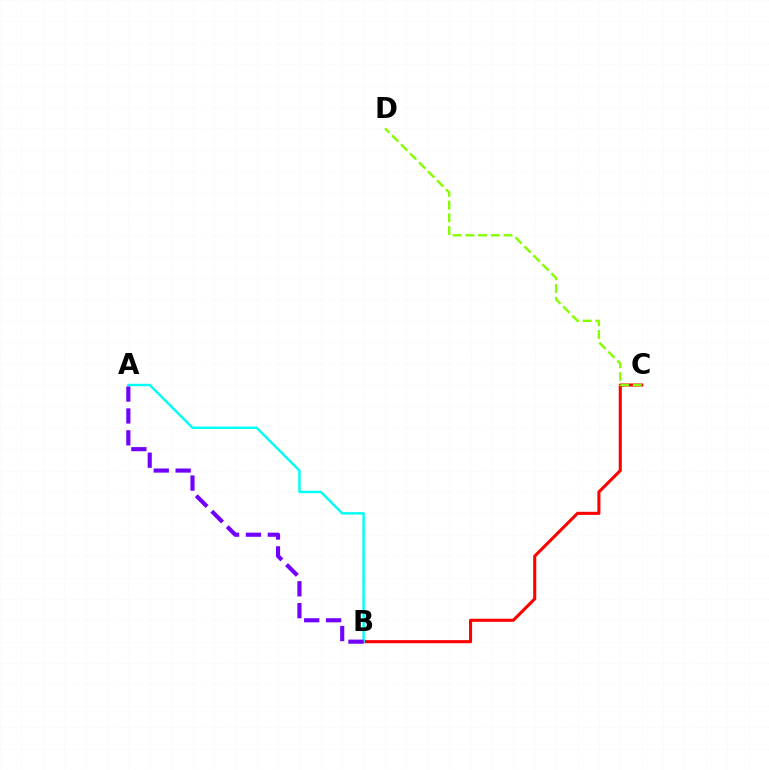{('B', 'C'): [{'color': '#ff0000', 'line_style': 'solid', 'thickness': 2.22}], ('A', 'B'): [{'color': '#00fff6', 'line_style': 'solid', 'thickness': 1.76}, {'color': '#7200ff', 'line_style': 'dashed', 'thickness': 2.97}], ('C', 'D'): [{'color': '#84ff00', 'line_style': 'dashed', 'thickness': 1.73}]}